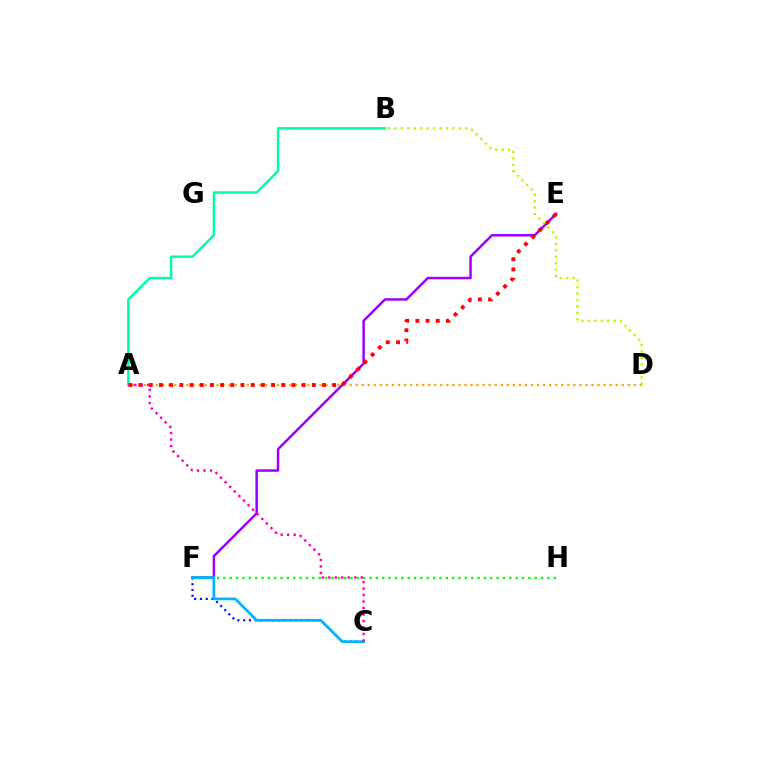{('A', 'D'): [{'color': '#ffa500', 'line_style': 'dotted', 'thickness': 1.64}], ('E', 'F'): [{'color': '#9b00ff', 'line_style': 'solid', 'thickness': 1.8}], ('C', 'F'): [{'color': '#0010ff', 'line_style': 'dotted', 'thickness': 1.57}, {'color': '#00b5ff', 'line_style': 'solid', 'thickness': 1.97}], ('F', 'H'): [{'color': '#08ff00', 'line_style': 'dotted', 'thickness': 1.73}], ('A', 'B'): [{'color': '#00ff9d', 'line_style': 'solid', 'thickness': 1.76}], ('A', 'E'): [{'color': '#ff0000', 'line_style': 'dotted', 'thickness': 2.77}], ('B', 'D'): [{'color': '#b3ff00', 'line_style': 'dotted', 'thickness': 1.75}], ('A', 'C'): [{'color': '#ff00bd', 'line_style': 'dotted', 'thickness': 1.76}]}